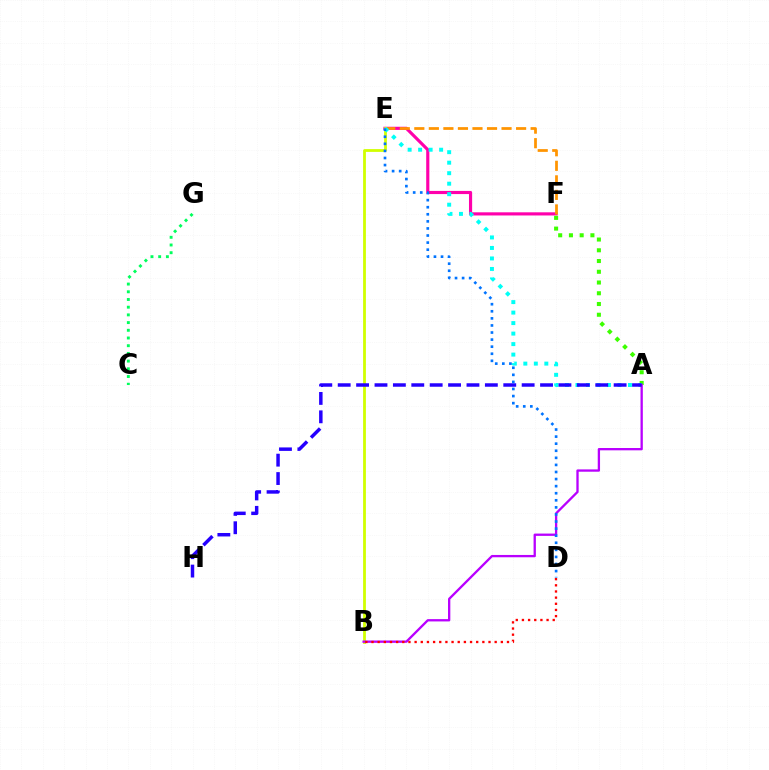{('E', 'F'): [{'color': '#ff00ac', 'line_style': 'solid', 'thickness': 2.27}, {'color': '#ff9400', 'line_style': 'dashed', 'thickness': 1.98}], ('B', 'E'): [{'color': '#d1ff00', 'line_style': 'solid', 'thickness': 2.01}], ('A', 'F'): [{'color': '#3dff00', 'line_style': 'dotted', 'thickness': 2.92}], ('A', 'E'): [{'color': '#00fff6', 'line_style': 'dotted', 'thickness': 2.85}], ('C', 'G'): [{'color': '#00ff5c', 'line_style': 'dotted', 'thickness': 2.09}], ('A', 'B'): [{'color': '#b900ff', 'line_style': 'solid', 'thickness': 1.66}], ('B', 'D'): [{'color': '#ff0000', 'line_style': 'dotted', 'thickness': 1.67}], ('A', 'H'): [{'color': '#2500ff', 'line_style': 'dashed', 'thickness': 2.5}], ('D', 'E'): [{'color': '#0074ff', 'line_style': 'dotted', 'thickness': 1.92}]}